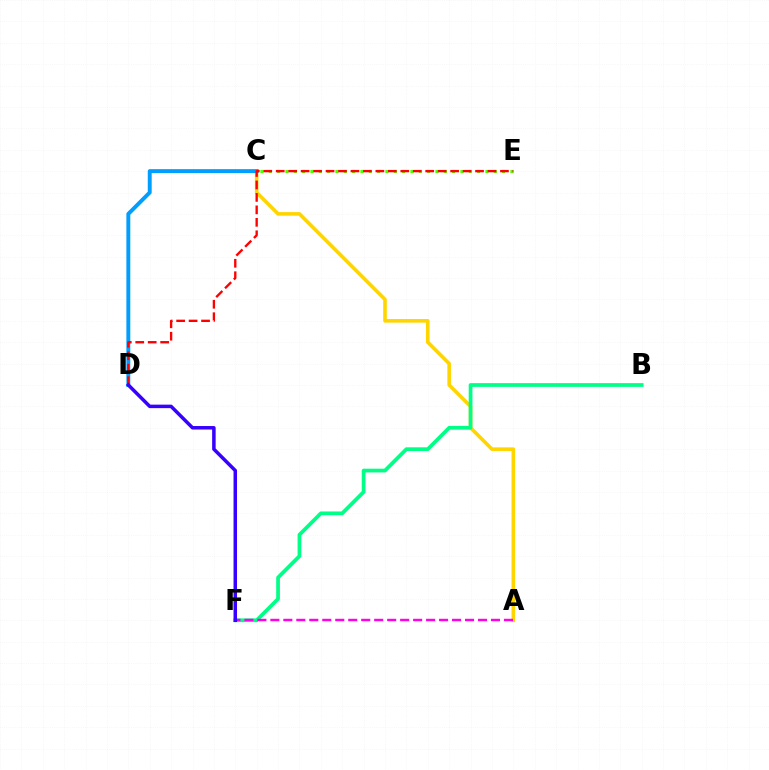{('C', 'E'): [{'color': '#4fff00', 'line_style': 'dotted', 'thickness': 2.26}], ('A', 'C'): [{'color': '#ffd500', 'line_style': 'solid', 'thickness': 2.59}], ('C', 'D'): [{'color': '#009eff', 'line_style': 'solid', 'thickness': 2.82}], ('D', 'E'): [{'color': '#ff0000', 'line_style': 'dashed', 'thickness': 1.69}], ('B', 'F'): [{'color': '#00ff86', 'line_style': 'solid', 'thickness': 2.69}], ('A', 'F'): [{'color': '#ff00ed', 'line_style': 'dashed', 'thickness': 1.76}], ('D', 'F'): [{'color': '#3700ff', 'line_style': 'solid', 'thickness': 2.52}]}